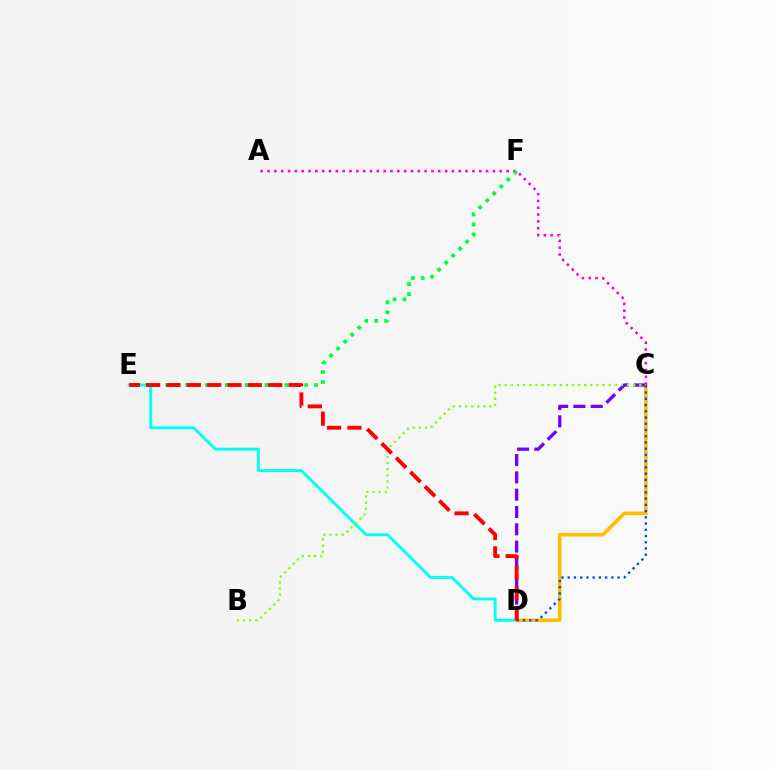{('D', 'E'): [{'color': '#00fff6', 'line_style': 'solid', 'thickness': 2.06}, {'color': '#ff0000', 'line_style': 'dashed', 'thickness': 2.76}], ('C', 'D'): [{'color': '#ffbd00', 'line_style': 'solid', 'thickness': 2.6}, {'color': '#7200ff', 'line_style': 'dashed', 'thickness': 2.35}, {'color': '#004bff', 'line_style': 'dotted', 'thickness': 1.69}], ('A', 'C'): [{'color': '#ff00cf', 'line_style': 'dotted', 'thickness': 1.86}], ('E', 'F'): [{'color': '#00ff39', 'line_style': 'dotted', 'thickness': 2.69}], ('B', 'C'): [{'color': '#84ff00', 'line_style': 'dotted', 'thickness': 1.66}]}